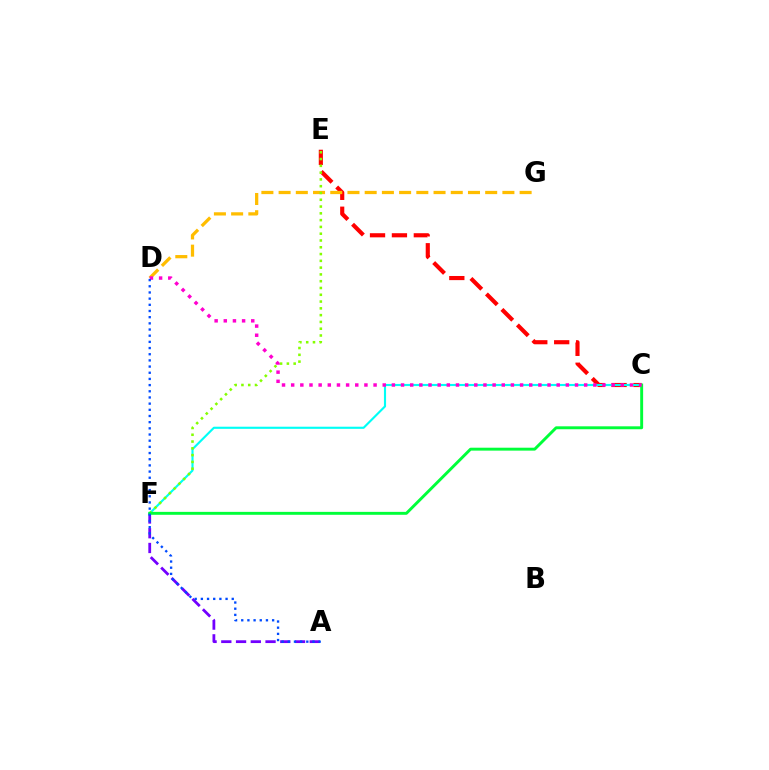{('C', 'E'): [{'color': '#ff0000', 'line_style': 'dashed', 'thickness': 2.98}], ('C', 'F'): [{'color': '#00fff6', 'line_style': 'solid', 'thickness': 1.53}, {'color': '#00ff39', 'line_style': 'solid', 'thickness': 2.1}], ('D', 'G'): [{'color': '#ffbd00', 'line_style': 'dashed', 'thickness': 2.34}], ('E', 'F'): [{'color': '#84ff00', 'line_style': 'dotted', 'thickness': 1.84}], ('A', 'F'): [{'color': '#7200ff', 'line_style': 'dashed', 'thickness': 2.0}], ('C', 'D'): [{'color': '#ff00cf', 'line_style': 'dotted', 'thickness': 2.49}], ('A', 'D'): [{'color': '#004bff', 'line_style': 'dotted', 'thickness': 1.68}]}